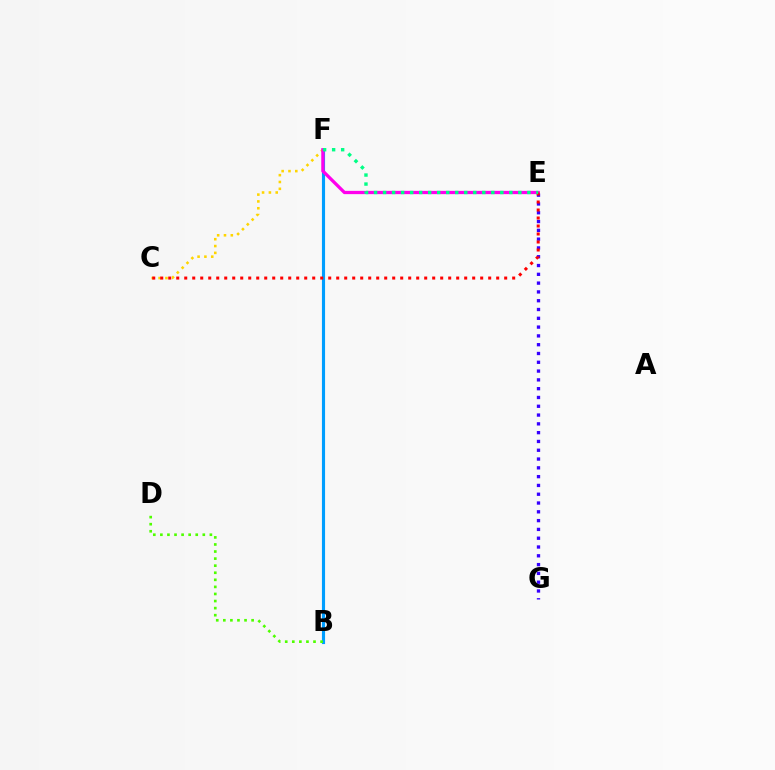{('B', 'F'): [{'color': '#009eff', 'line_style': 'solid', 'thickness': 2.26}], ('E', 'G'): [{'color': '#3700ff', 'line_style': 'dotted', 'thickness': 2.39}], ('C', 'F'): [{'color': '#ffd500', 'line_style': 'dotted', 'thickness': 1.86}], ('E', 'F'): [{'color': '#ff00ed', 'line_style': 'solid', 'thickness': 2.36}, {'color': '#00ff86', 'line_style': 'dotted', 'thickness': 2.45}], ('B', 'D'): [{'color': '#4fff00', 'line_style': 'dotted', 'thickness': 1.92}], ('C', 'E'): [{'color': '#ff0000', 'line_style': 'dotted', 'thickness': 2.17}]}